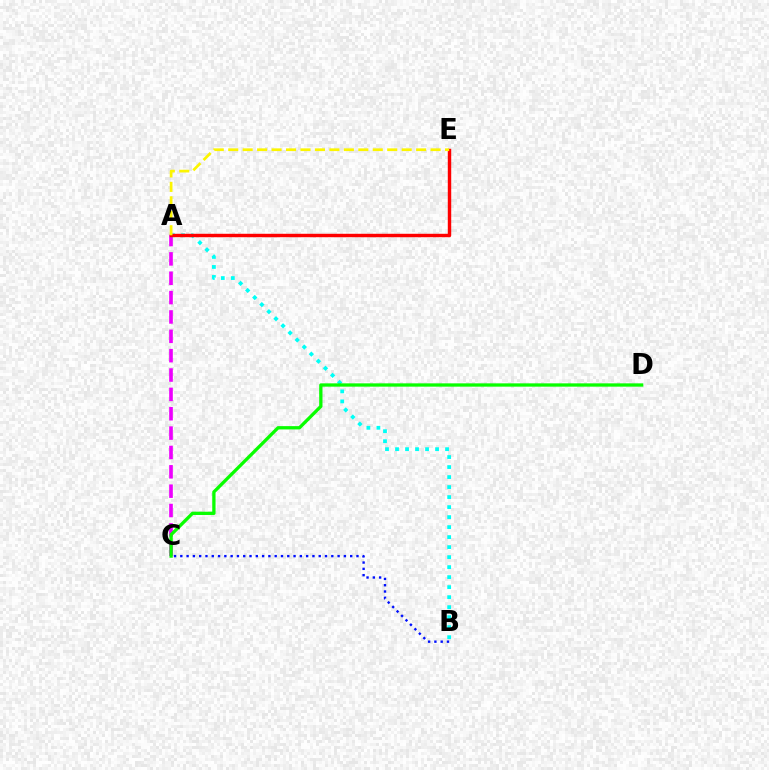{('A', 'C'): [{'color': '#ee00ff', 'line_style': 'dashed', 'thickness': 2.63}], ('A', 'B'): [{'color': '#00fff6', 'line_style': 'dotted', 'thickness': 2.72}], ('A', 'E'): [{'color': '#ff0000', 'line_style': 'solid', 'thickness': 2.47}, {'color': '#fcf500', 'line_style': 'dashed', 'thickness': 1.96}], ('B', 'C'): [{'color': '#0010ff', 'line_style': 'dotted', 'thickness': 1.71}], ('C', 'D'): [{'color': '#08ff00', 'line_style': 'solid', 'thickness': 2.37}]}